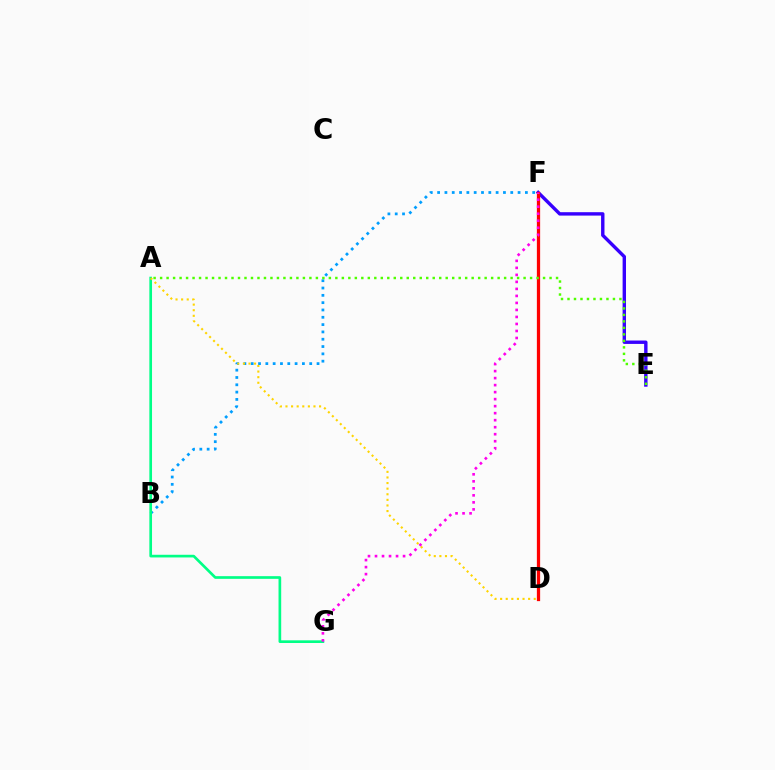{('E', 'F'): [{'color': '#3700ff', 'line_style': 'solid', 'thickness': 2.45}], ('B', 'F'): [{'color': '#009eff', 'line_style': 'dotted', 'thickness': 1.99}], ('A', 'G'): [{'color': '#00ff86', 'line_style': 'solid', 'thickness': 1.93}], ('D', 'F'): [{'color': '#ff0000', 'line_style': 'solid', 'thickness': 2.35}], ('A', 'D'): [{'color': '#ffd500', 'line_style': 'dotted', 'thickness': 1.52}], ('A', 'E'): [{'color': '#4fff00', 'line_style': 'dotted', 'thickness': 1.76}], ('F', 'G'): [{'color': '#ff00ed', 'line_style': 'dotted', 'thickness': 1.91}]}